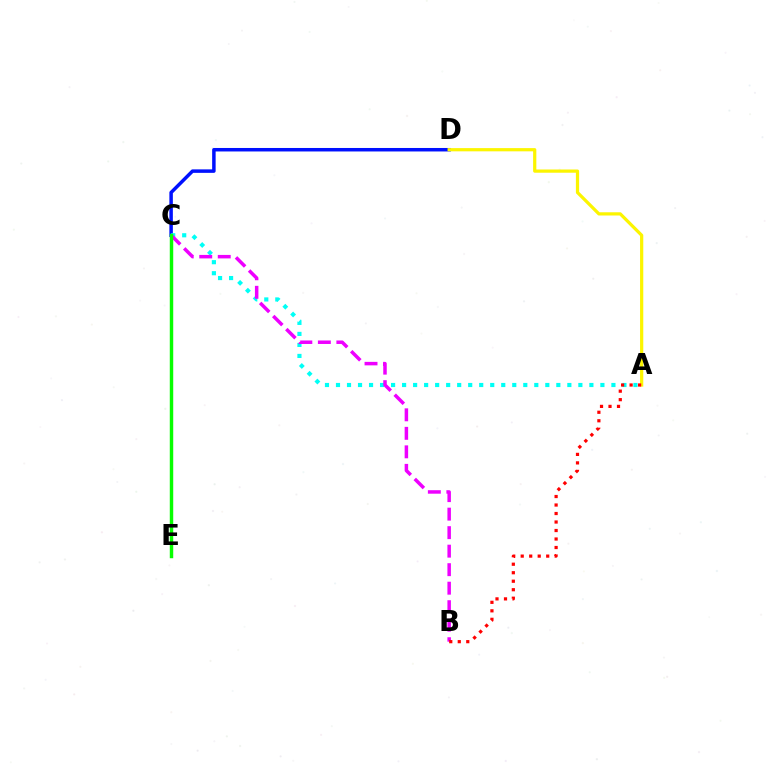{('C', 'D'): [{'color': '#0010ff', 'line_style': 'solid', 'thickness': 2.51}], ('A', 'D'): [{'color': '#fcf500', 'line_style': 'solid', 'thickness': 2.32}], ('A', 'C'): [{'color': '#00fff6', 'line_style': 'dotted', 'thickness': 2.99}], ('B', 'C'): [{'color': '#ee00ff', 'line_style': 'dashed', 'thickness': 2.51}], ('C', 'E'): [{'color': '#08ff00', 'line_style': 'solid', 'thickness': 2.48}], ('A', 'B'): [{'color': '#ff0000', 'line_style': 'dotted', 'thickness': 2.31}]}